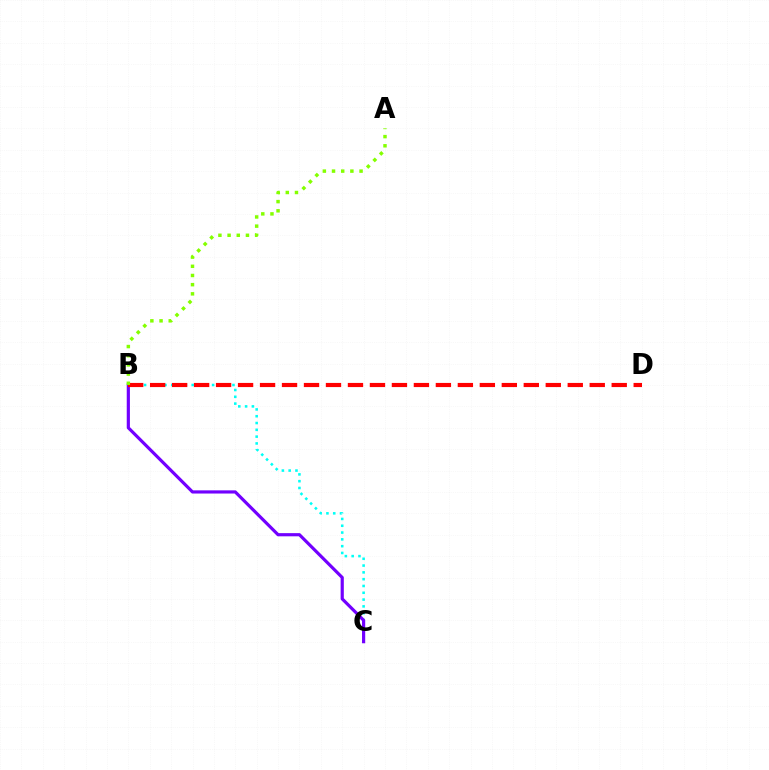{('B', 'C'): [{'color': '#00fff6', 'line_style': 'dotted', 'thickness': 1.85}, {'color': '#7200ff', 'line_style': 'solid', 'thickness': 2.29}], ('B', 'D'): [{'color': '#ff0000', 'line_style': 'dashed', 'thickness': 2.99}], ('A', 'B'): [{'color': '#84ff00', 'line_style': 'dotted', 'thickness': 2.49}]}